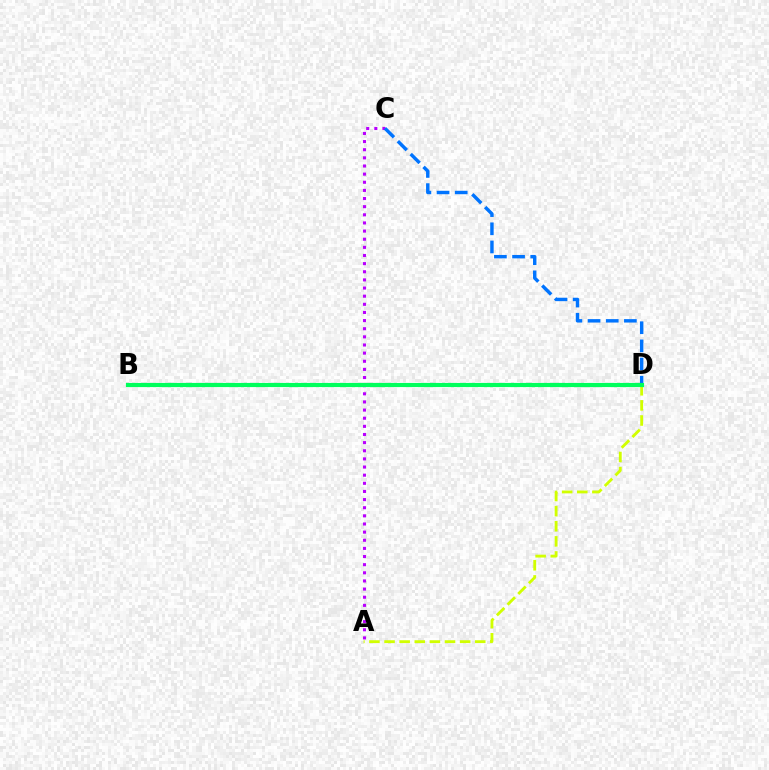{('A', 'D'): [{'color': '#d1ff00', 'line_style': 'dashed', 'thickness': 2.05}], ('A', 'C'): [{'color': '#b900ff', 'line_style': 'dotted', 'thickness': 2.21}], ('B', 'D'): [{'color': '#ff0000', 'line_style': 'dotted', 'thickness': 2.75}, {'color': '#00ff5c', 'line_style': 'solid', 'thickness': 2.99}], ('C', 'D'): [{'color': '#0074ff', 'line_style': 'dashed', 'thickness': 2.47}]}